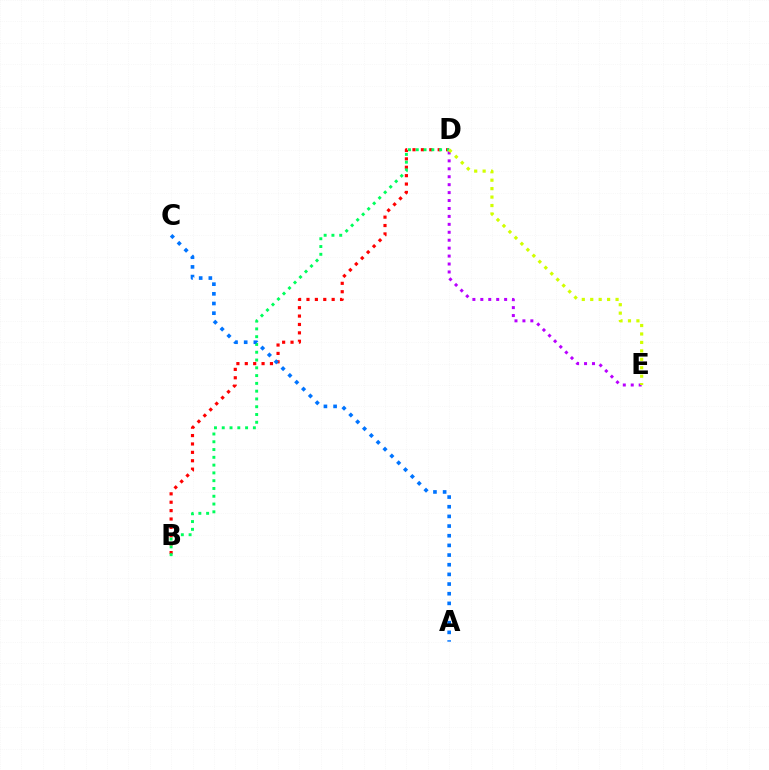{('B', 'D'): [{'color': '#ff0000', 'line_style': 'dotted', 'thickness': 2.28}, {'color': '#00ff5c', 'line_style': 'dotted', 'thickness': 2.11}], ('A', 'C'): [{'color': '#0074ff', 'line_style': 'dotted', 'thickness': 2.63}], ('D', 'E'): [{'color': '#b900ff', 'line_style': 'dotted', 'thickness': 2.16}, {'color': '#d1ff00', 'line_style': 'dotted', 'thickness': 2.29}]}